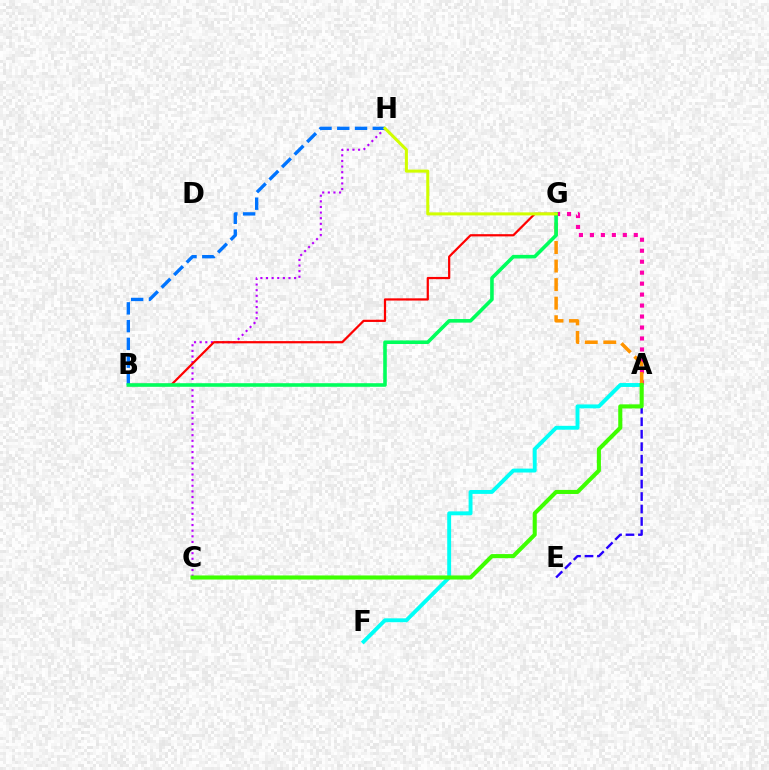{('C', 'H'): [{'color': '#b900ff', 'line_style': 'dotted', 'thickness': 1.53}], ('B', 'H'): [{'color': '#0074ff', 'line_style': 'dashed', 'thickness': 2.41}], ('A', 'F'): [{'color': '#00fff6', 'line_style': 'solid', 'thickness': 2.81}], ('A', 'G'): [{'color': '#ff00ac', 'line_style': 'dotted', 'thickness': 2.98}, {'color': '#ff9400', 'line_style': 'dashed', 'thickness': 2.52}], ('B', 'G'): [{'color': '#ff0000', 'line_style': 'solid', 'thickness': 1.6}, {'color': '#00ff5c', 'line_style': 'solid', 'thickness': 2.58}], ('A', 'E'): [{'color': '#2500ff', 'line_style': 'dashed', 'thickness': 1.69}], ('A', 'C'): [{'color': '#3dff00', 'line_style': 'solid', 'thickness': 2.93}], ('G', 'H'): [{'color': '#d1ff00', 'line_style': 'solid', 'thickness': 2.19}]}